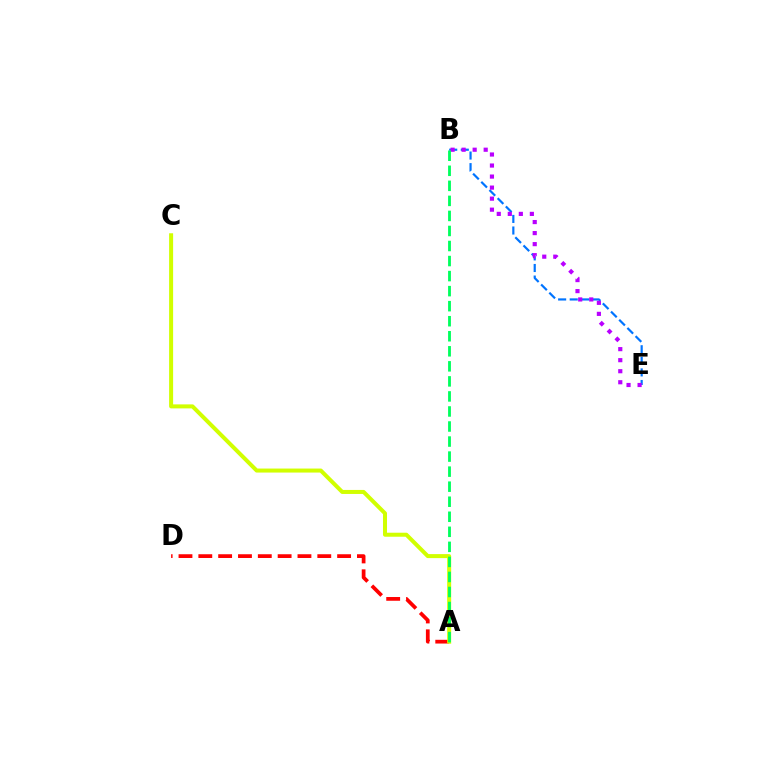{('B', 'E'): [{'color': '#0074ff', 'line_style': 'dashed', 'thickness': 1.57}, {'color': '#b900ff', 'line_style': 'dotted', 'thickness': 3.0}], ('A', 'D'): [{'color': '#ff0000', 'line_style': 'dashed', 'thickness': 2.69}], ('A', 'C'): [{'color': '#d1ff00', 'line_style': 'solid', 'thickness': 2.89}], ('A', 'B'): [{'color': '#00ff5c', 'line_style': 'dashed', 'thickness': 2.04}]}